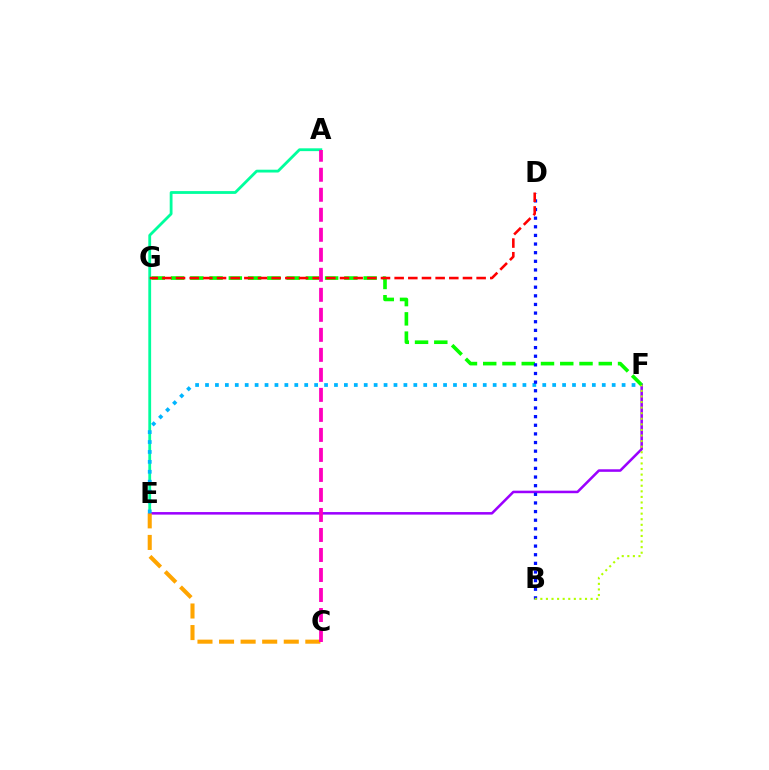{('A', 'E'): [{'color': '#00ff9d', 'line_style': 'solid', 'thickness': 2.02}], ('E', 'F'): [{'color': '#9b00ff', 'line_style': 'solid', 'thickness': 1.83}, {'color': '#00b5ff', 'line_style': 'dotted', 'thickness': 2.69}], ('C', 'E'): [{'color': '#ffa500', 'line_style': 'dashed', 'thickness': 2.93}], ('F', 'G'): [{'color': '#08ff00', 'line_style': 'dashed', 'thickness': 2.62}], ('B', 'D'): [{'color': '#0010ff', 'line_style': 'dotted', 'thickness': 2.34}], ('D', 'G'): [{'color': '#ff0000', 'line_style': 'dashed', 'thickness': 1.86}], ('A', 'C'): [{'color': '#ff00bd', 'line_style': 'dashed', 'thickness': 2.72}], ('B', 'F'): [{'color': '#b3ff00', 'line_style': 'dotted', 'thickness': 1.52}]}